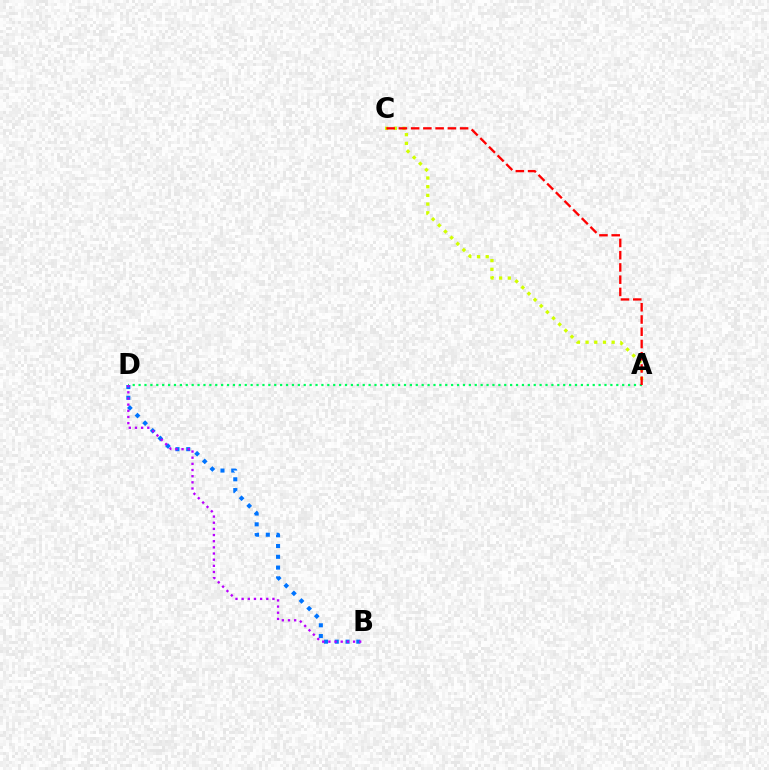{('B', 'D'): [{'color': '#0074ff', 'line_style': 'dotted', 'thickness': 2.93}, {'color': '#b900ff', 'line_style': 'dotted', 'thickness': 1.67}], ('A', 'D'): [{'color': '#00ff5c', 'line_style': 'dotted', 'thickness': 1.6}], ('A', 'C'): [{'color': '#d1ff00', 'line_style': 'dotted', 'thickness': 2.36}, {'color': '#ff0000', 'line_style': 'dashed', 'thickness': 1.66}]}